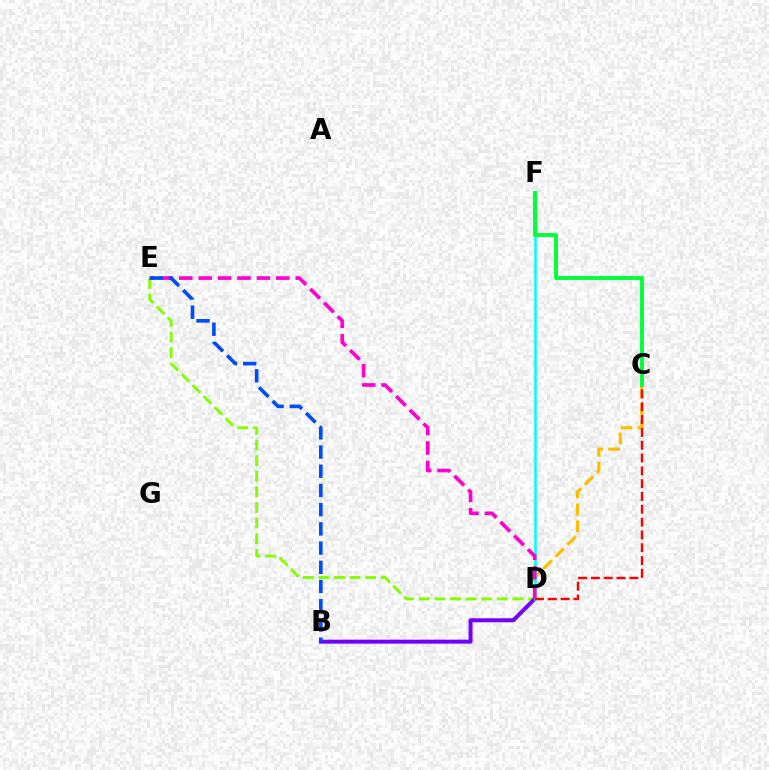{('D', 'E'): [{'color': '#84ff00', 'line_style': 'dashed', 'thickness': 2.12}, {'color': '#ff00cf', 'line_style': 'dashed', 'thickness': 2.64}], ('B', 'D'): [{'color': '#7200ff', 'line_style': 'solid', 'thickness': 2.87}], ('C', 'D'): [{'color': '#ffbd00', 'line_style': 'dashed', 'thickness': 2.29}, {'color': '#ff0000', 'line_style': 'dashed', 'thickness': 1.74}], ('D', 'F'): [{'color': '#00fff6', 'line_style': 'solid', 'thickness': 1.85}], ('B', 'E'): [{'color': '#004bff', 'line_style': 'dashed', 'thickness': 2.61}], ('C', 'F'): [{'color': '#00ff39', 'line_style': 'solid', 'thickness': 2.8}]}